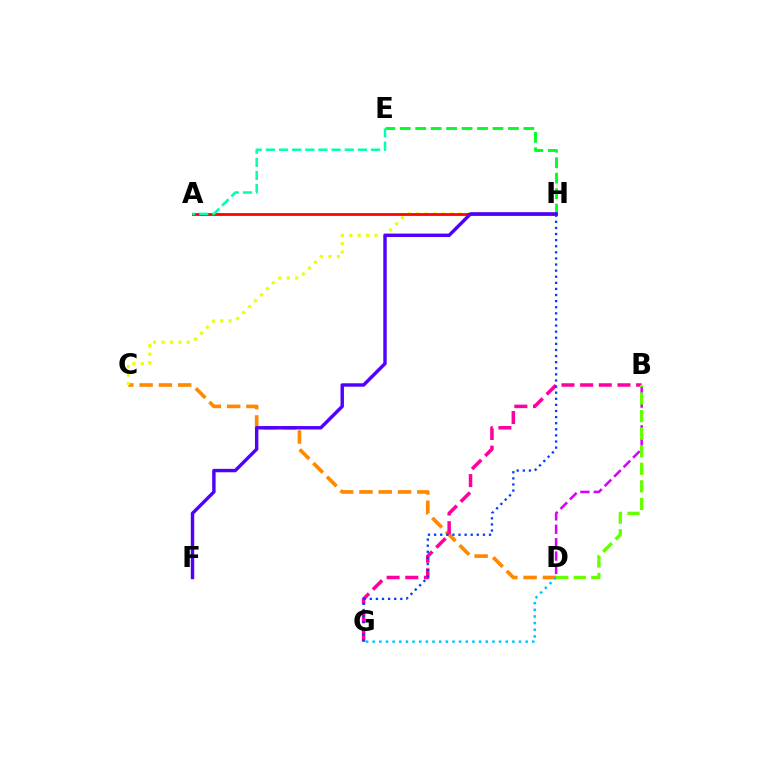{('E', 'H'): [{'color': '#00ff27', 'line_style': 'dashed', 'thickness': 2.1}], ('B', 'D'): [{'color': '#d600ff', 'line_style': 'dashed', 'thickness': 1.82}, {'color': '#66ff00', 'line_style': 'dashed', 'thickness': 2.39}], ('C', 'D'): [{'color': '#ff8800', 'line_style': 'dashed', 'thickness': 2.62}], ('C', 'H'): [{'color': '#eeff00', 'line_style': 'dotted', 'thickness': 2.29}], ('A', 'H'): [{'color': '#ff0000', 'line_style': 'solid', 'thickness': 1.99}], ('D', 'G'): [{'color': '#00c7ff', 'line_style': 'dotted', 'thickness': 1.81}], ('B', 'G'): [{'color': '#ff00a0', 'line_style': 'dashed', 'thickness': 2.53}], ('G', 'H'): [{'color': '#003fff', 'line_style': 'dotted', 'thickness': 1.66}], ('A', 'E'): [{'color': '#00ffaf', 'line_style': 'dashed', 'thickness': 1.79}], ('F', 'H'): [{'color': '#4f00ff', 'line_style': 'solid', 'thickness': 2.46}]}